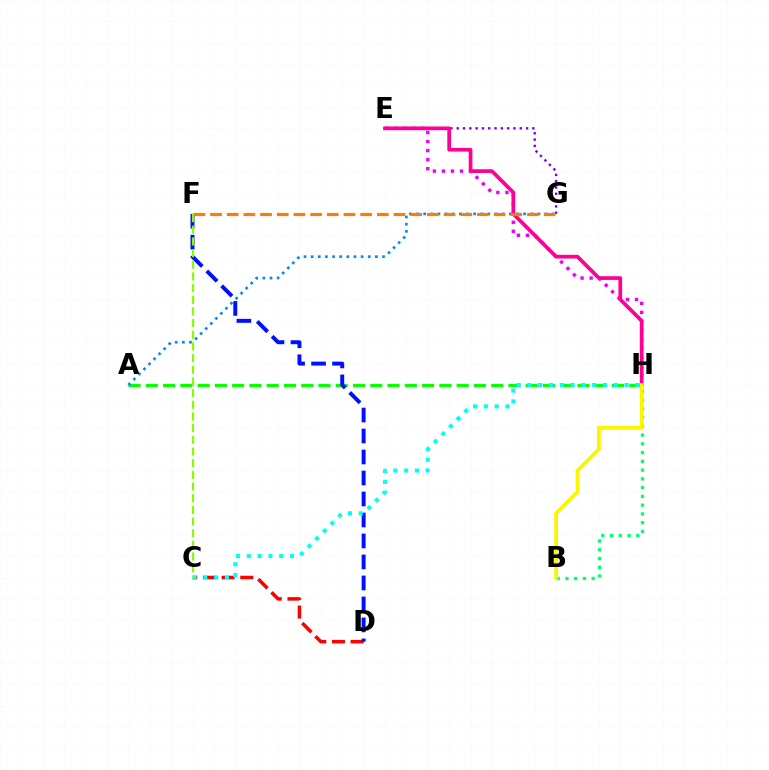{('E', 'H'): [{'color': '#ee00ff', 'line_style': 'dotted', 'thickness': 2.46}, {'color': '#ff0094', 'line_style': 'solid', 'thickness': 2.68}], ('A', 'H'): [{'color': '#08ff00', 'line_style': 'dashed', 'thickness': 2.35}], ('E', 'G'): [{'color': '#7200ff', 'line_style': 'dotted', 'thickness': 1.71}], ('A', 'G'): [{'color': '#008cff', 'line_style': 'dotted', 'thickness': 1.94}], ('C', 'D'): [{'color': '#ff0000', 'line_style': 'dashed', 'thickness': 2.54}], ('B', 'H'): [{'color': '#00ff74', 'line_style': 'dotted', 'thickness': 2.38}, {'color': '#fcf500', 'line_style': 'solid', 'thickness': 2.73}], ('D', 'F'): [{'color': '#0010ff', 'line_style': 'dashed', 'thickness': 2.85}], ('C', 'H'): [{'color': '#00fff6', 'line_style': 'dotted', 'thickness': 2.94}], ('C', 'F'): [{'color': '#84ff00', 'line_style': 'dashed', 'thickness': 1.59}], ('F', 'G'): [{'color': '#ff7c00', 'line_style': 'dashed', 'thickness': 2.27}]}